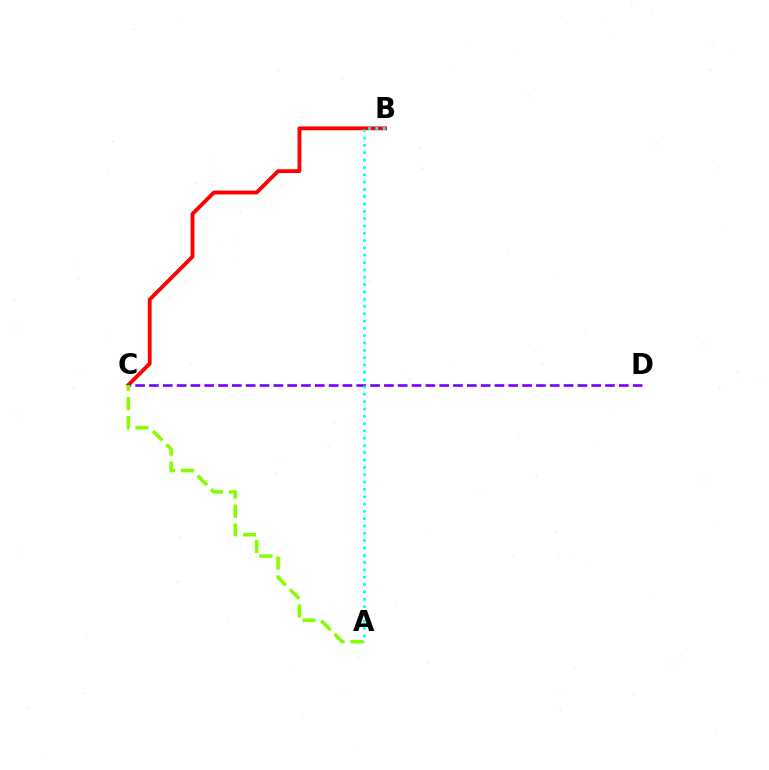{('B', 'C'): [{'color': '#ff0000', 'line_style': 'solid', 'thickness': 2.76}], ('C', 'D'): [{'color': '#7200ff', 'line_style': 'dashed', 'thickness': 1.88}], ('A', 'C'): [{'color': '#84ff00', 'line_style': 'dashed', 'thickness': 2.57}], ('A', 'B'): [{'color': '#00fff6', 'line_style': 'dotted', 'thickness': 1.99}]}